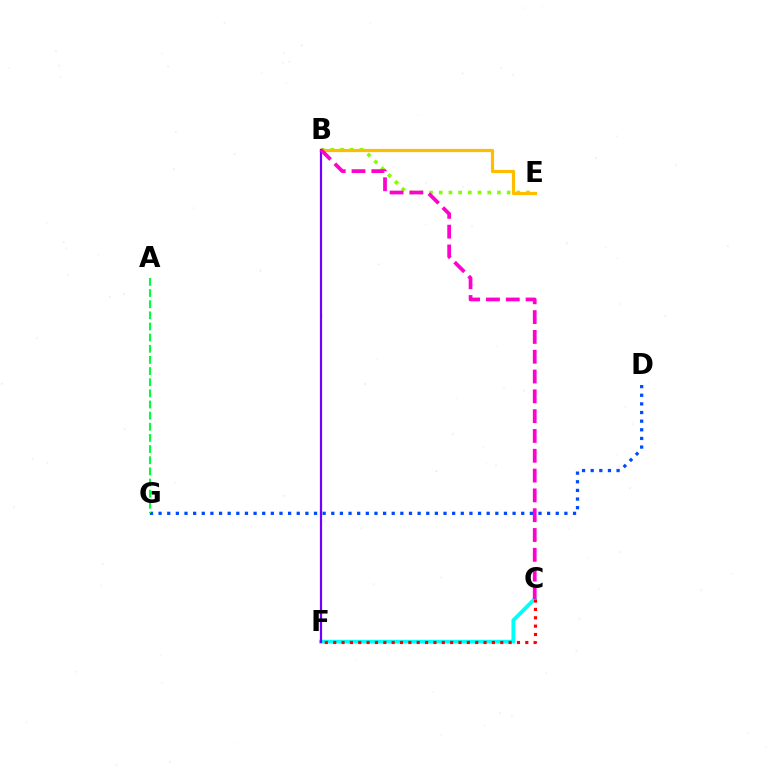{('C', 'F'): [{'color': '#00fff6', 'line_style': 'solid', 'thickness': 2.72}, {'color': '#ff0000', 'line_style': 'dotted', 'thickness': 2.27}], ('B', 'E'): [{'color': '#84ff00', 'line_style': 'dotted', 'thickness': 2.64}, {'color': '#ffbd00', 'line_style': 'solid', 'thickness': 2.31}], ('D', 'G'): [{'color': '#004bff', 'line_style': 'dotted', 'thickness': 2.35}], ('B', 'F'): [{'color': '#7200ff', 'line_style': 'solid', 'thickness': 1.6}], ('B', 'C'): [{'color': '#ff00cf', 'line_style': 'dashed', 'thickness': 2.69}], ('A', 'G'): [{'color': '#00ff39', 'line_style': 'dashed', 'thickness': 1.51}]}